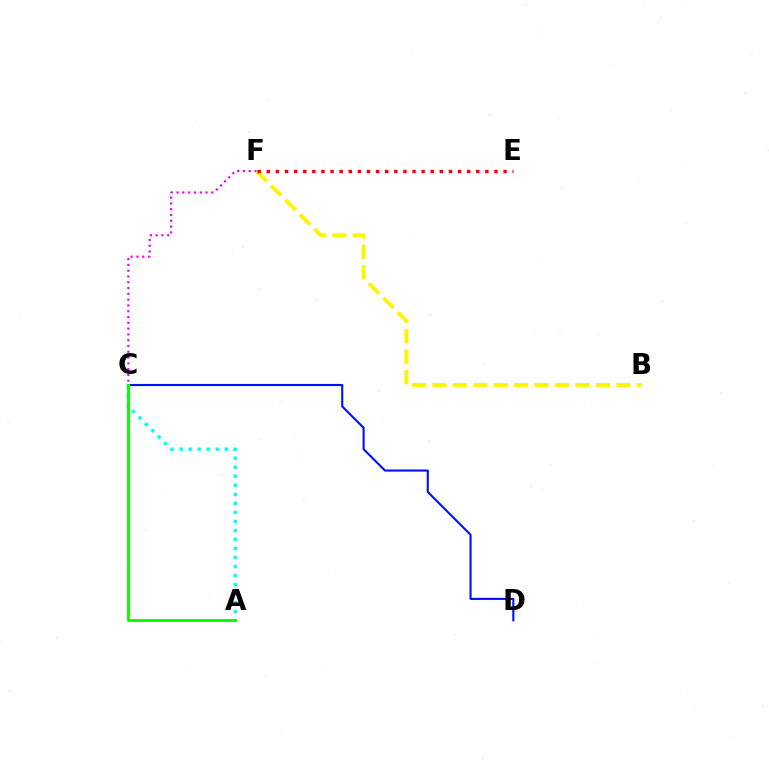{('C', 'F'): [{'color': '#ee00ff', 'line_style': 'dotted', 'thickness': 1.57}], ('B', 'F'): [{'color': '#fcf500', 'line_style': 'dashed', 'thickness': 2.78}], ('C', 'D'): [{'color': '#0010ff', 'line_style': 'solid', 'thickness': 1.52}], ('A', 'C'): [{'color': '#00fff6', 'line_style': 'dotted', 'thickness': 2.45}, {'color': '#08ff00', 'line_style': 'solid', 'thickness': 2.12}], ('E', 'F'): [{'color': '#ff0000', 'line_style': 'dotted', 'thickness': 2.47}]}